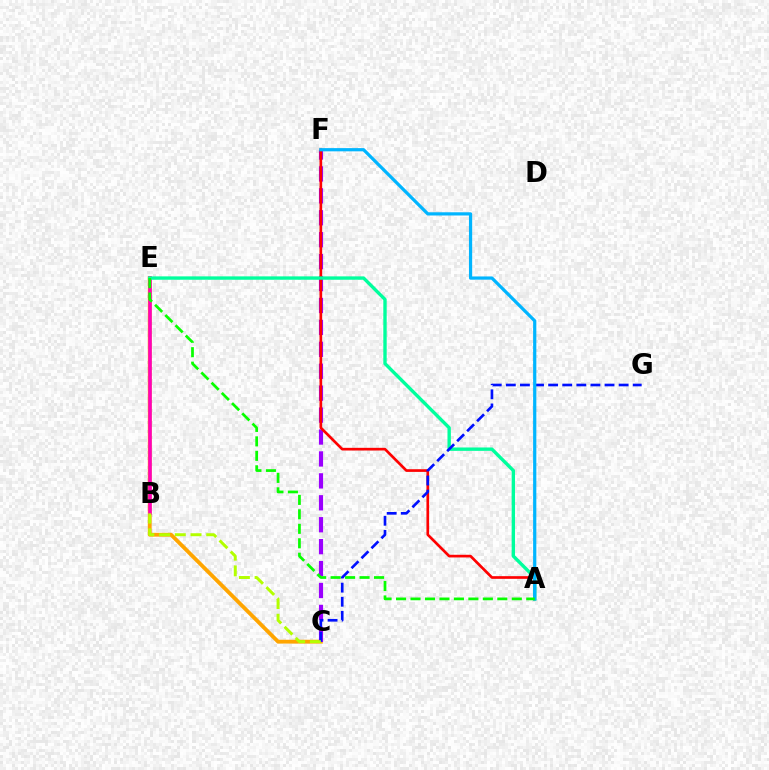{('C', 'E'): [{'color': '#ffa500', 'line_style': 'solid', 'thickness': 2.76}], ('B', 'E'): [{'color': '#ff00bd', 'line_style': 'solid', 'thickness': 2.56}], ('C', 'F'): [{'color': '#9b00ff', 'line_style': 'dashed', 'thickness': 2.98}], ('A', 'F'): [{'color': '#ff0000', 'line_style': 'solid', 'thickness': 1.92}, {'color': '#00b5ff', 'line_style': 'solid', 'thickness': 2.32}], ('A', 'E'): [{'color': '#00ff9d', 'line_style': 'solid', 'thickness': 2.43}, {'color': '#08ff00', 'line_style': 'dashed', 'thickness': 1.97}], ('C', 'G'): [{'color': '#0010ff', 'line_style': 'dashed', 'thickness': 1.92}], ('B', 'C'): [{'color': '#b3ff00', 'line_style': 'dashed', 'thickness': 2.14}]}